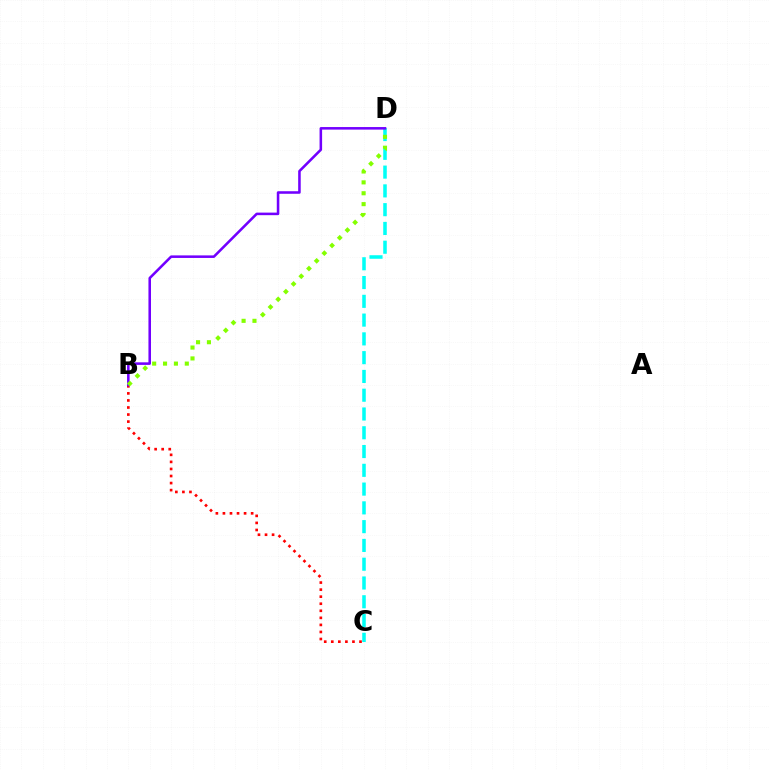{('B', 'C'): [{'color': '#ff0000', 'line_style': 'dotted', 'thickness': 1.92}], ('C', 'D'): [{'color': '#00fff6', 'line_style': 'dashed', 'thickness': 2.55}], ('B', 'D'): [{'color': '#7200ff', 'line_style': 'solid', 'thickness': 1.84}, {'color': '#84ff00', 'line_style': 'dotted', 'thickness': 2.96}]}